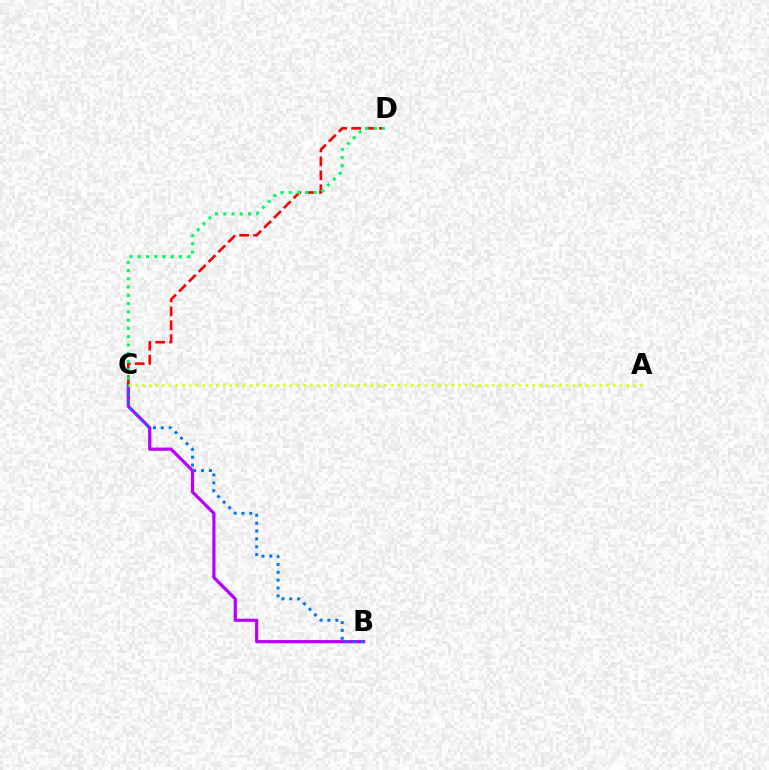{('B', 'C'): [{'color': '#b900ff', 'line_style': 'solid', 'thickness': 2.3}, {'color': '#0074ff', 'line_style': 'dotted', 'thickness': 2.13}], ('C', 'D'): [{'color': '#ff0000', 'line_style': 'dashed', 'thickness': 1.89}, {'color': '#00ff5c', 'line_style': 'dotted', 'thickness': 2.25}], ('A', 'C'): [{'color': '#d1ff00', 'line_style': 'dotted', 'thickness': 1.83}]}